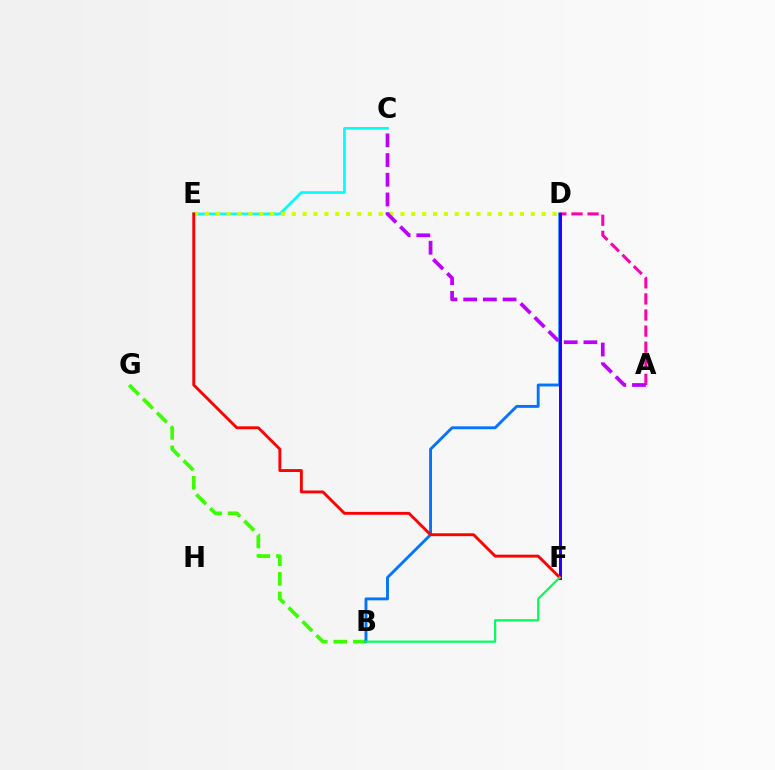{('C', 'E'): [{'color': '#00fff6', 'line_style': 'solid', 'thickness': 1.93}], ('A', 'D'): [{'color': '#ff00ac', 'line_style': 'dashed', 'thickness': 2.19}], ('D', 'E'): [{'color': '#d1ff00', 'line_style': 'dotted', 'thickness': 2.95}], ('B', 'G'): [{'color': '#3dff00', 'line_style': 'dashed', 'thickness': 2.67}], ('B', 'D'): [{'color': '#0074ff', 'line_style': 'solid', 'thickness': 2.07}], ('D', 'F'): [{'color': '#ff9400', 'line_style': 'solid', 'thickness': 2.05}, {'color': '#2500ff', 'line_style': 'solid', 'thickness': 2.14}], ('E', 'F'): [{'color': '#ff0000', 'line_style': 'solid', 'thickness': 2.08}], ('B', 'F'): [{'color': '#00ff5c', 'line_style': 'solid', 'thickness': 1.58}], ('A', 'C'): [{'color': '#b900ff', 'line_style': 'dashed', 'thickness': 2.68}]}